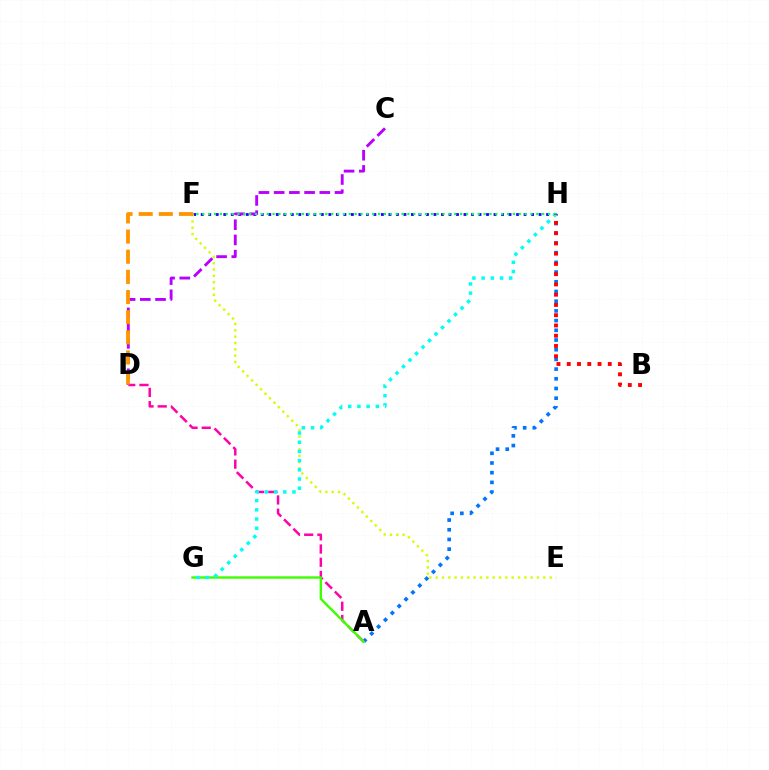{('F', 'H'): [{'color': '#2500ff', 'line_style': 'dotted', 'thickness': 2.04}, {'color': '#00ff5c', 'line_style': 'dotted', 'thickness': 1.59}], ('A', 'H'): [{'color': '#0074ff', 'line_style': 'dotted', 'thickness': 2.64}], ('E', 'F'): [{'color': '#d1ff00', 'line_style': 'dotted', 'thickness': 1.72}], ('A', 'D'): [{'color': '#ff00ac', 'line_style': 'dashed', 'thickness': 1.8}], ('A', 'G'): [{'color': '#3dff00', 'line_style': 'solid', 'thickness': 1.73}], ('G', 'H'): [{'color': '#00fff6', 'line_style': 'dotted', 'thickness': 2.5}], ('C', 'D'): [{'color': '#b900ff', 'line_style': 'dashed', 'thickness': 2.07}], ('B', 'H'): [{'color': '#ff0000', 'line_style': 'dotted', 'thickness': 2.79}], ('D', 'F'): [{'color': '#ff9400', 'line_style': 'dashed', 'thickness': 2.74}]}